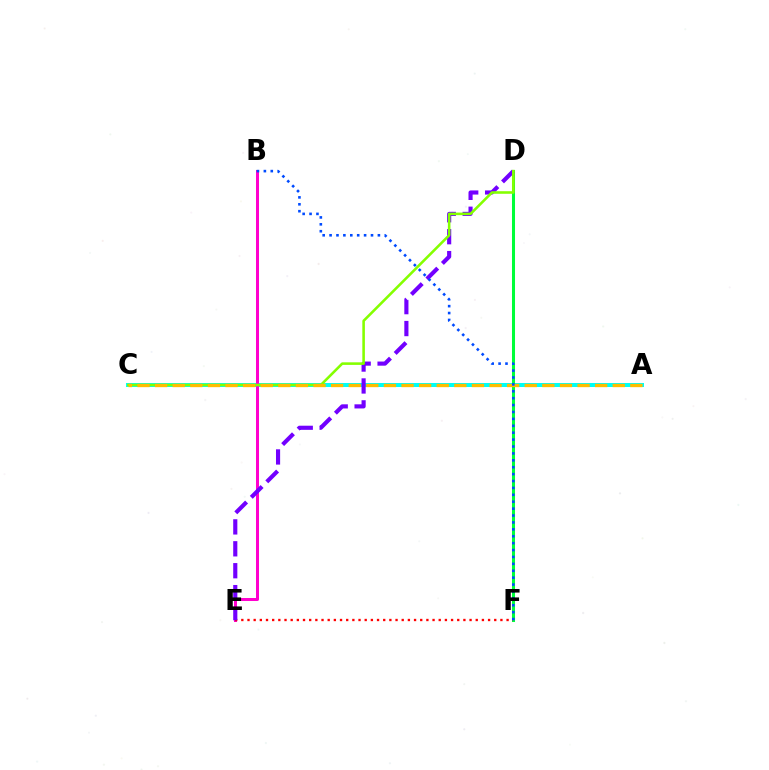{('A', 'C'): [{'color': '#00fff6', 'line_style': 'solid', 'thickness': 2.89}, {'color': '#ffbd00', 'line_style': 'dashed', 'thickness': 2.39}], ('B', 'E'): [{'color': '#ff00cf', 'line_style': 'solid', 'thickness': 2.17}], ('D', 'F'): [{'color': '#00ff39', 'line_style': 'solid', 'thickness': 2.19}], ('E', 'F'): [{'color': '#ff0000', 'line_style': 'dotted', 'thickness': 1.68}], ('D', 'E'): [{'color': '#7200ff', 'line_style': 'dashed', 'thickness': 2.98}], ('C', 'D'): [{'color': '#84ff00', 'line_style': 'solid', 'thickness': 1.85}], ('B', 'F'): [{'color': '#004bff', 'line_style': 'dotted', 'thickness': 1.88}]}